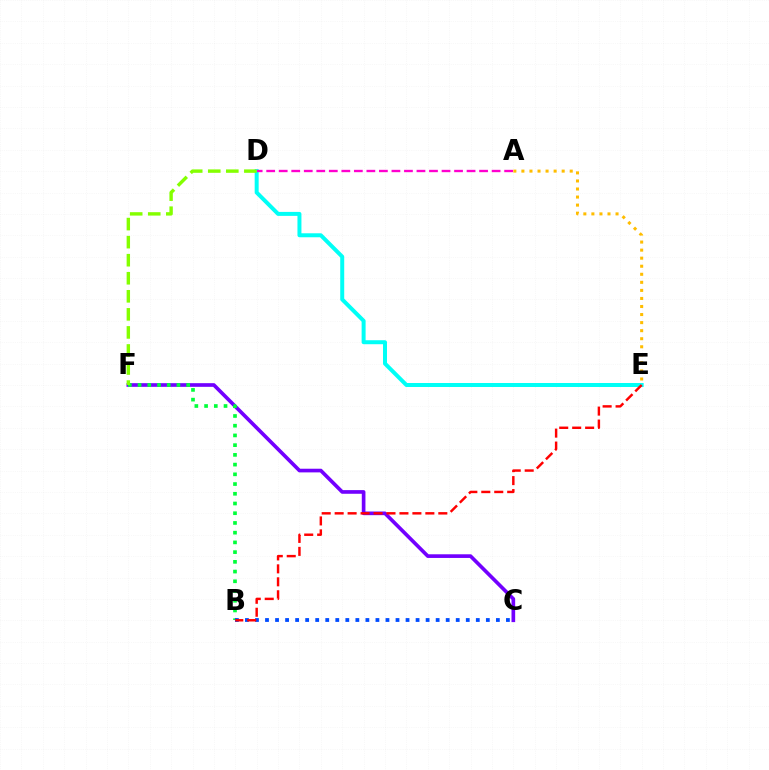{('D', 'E'): [{'color': '#00fff6', 'line_style': 'solid', 'thickness': 2.87}], ('C', 'F'): [{'color': '#7200ff', 'line_style': 'solid', 'thickness': 2.64}], ('A', 'D'): [{'color': '#ff00cf', 'line_style': 'dashed', 'thickness': 1.7}], ('A', 'E'): [{'color': '#ffbd00', 'line_style': 'dotted', 'thickness': 2.19}], ('B', 'F'): [{'color': '#00ff39', 'line_style': 'dotted', 'thickness': 2.64}], ('D', 'F'): [{'color': '#84ff00', 'line_style': 'dashed', 'thickness': 2.45}], ('B', 'C'): [{'color': '#004bff', 'line_style': 'dotted', 'thickness': 2.73}], ('B', 'E'): [{'color': '#ff0000', 'line_style': 'dashed', 'thickness': 1.76}]}